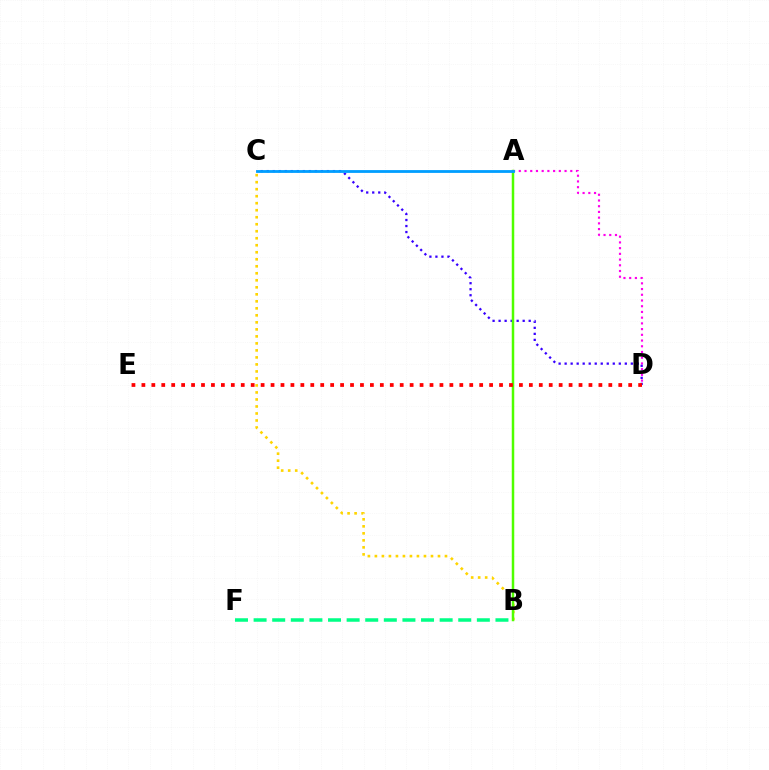{('A', 'D'): [{'color': '#ff00ed', 'line_style': 'dotted', 'thickness': 1.55}], ('B', 'F'): [{'color': '#00ff86', 'line_style': 'dashed', 'thickness': 2.53}], ('C', 'D'): [{'color': '#3700ff', 'line_style': 'dotted', 'thickness': 1.63}], ('B', 'C'): [{'color': '#ffd500', 'line_style': 'dotted', 'thickness': 1.9}], ('A', 'B'): [{'color': '#4fff00', 'line_style': 'solid', 'thickness': 1.79}], ('D', 'E'): [{'color': '#ff0000', 'line_style': 'dotted', 'thickness': 2.7}], ('A', 'C'): [{'color': '#009eff', 'line_style': 'solid', 'thickness': 2.02}]}